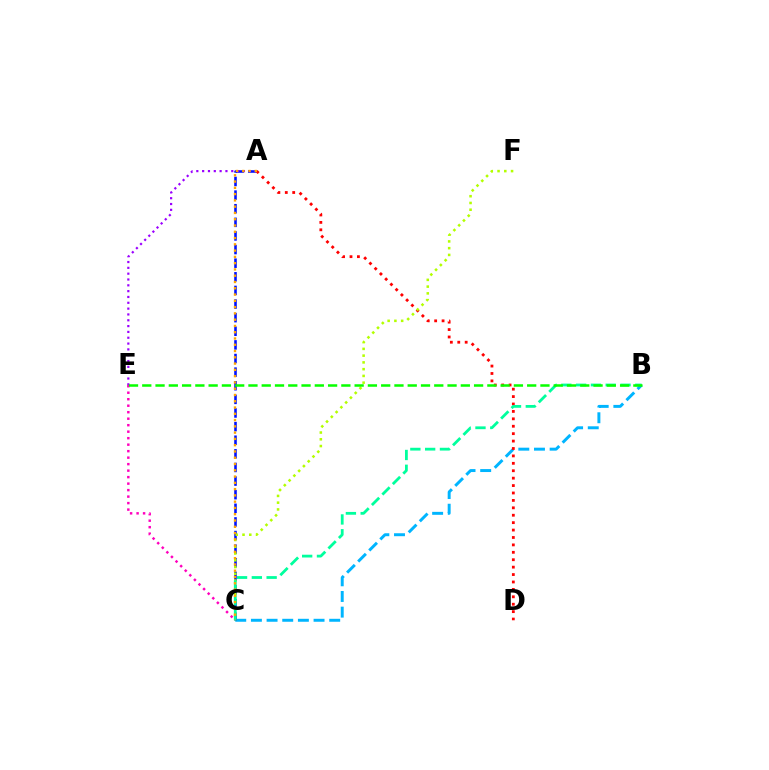{('B', 'C'): [{'color': '#00b5ff', 'line_style': 'dashed', 'thickness': 2.13}, {'color': '#00ff9d', 'line_style': 'dashed', 'thickness': 2.01}], ('C', 'E'): [{'color': '#ff00bd', 'line_style': 'dotted', 'thickness': 1.76}], ('A', 'C'): [{'color': '#0010ff', 'line_style': 'dashed', 'thickness': 1.85}, {'color': '#ffa500', 'line_style': 'dotted', 'thickness': 1.71}], ('A', 'D'): [{'color': '#ff0000', 'line_style': 'dotted', 'thickness': 2.01}], ('A', 'E'): [{'color': '#9b00ff', 'line_style': 'dotted', 'thickness': 1.58}], ('C', 'F'): [{'color': '#b3ff00', 'line_style': 'dotted', 'thickness': 1.84}], ('B', 'E'): [{'color': '#08ff00', 'line_style': 'dashed', 'thickness': 1.8}]}